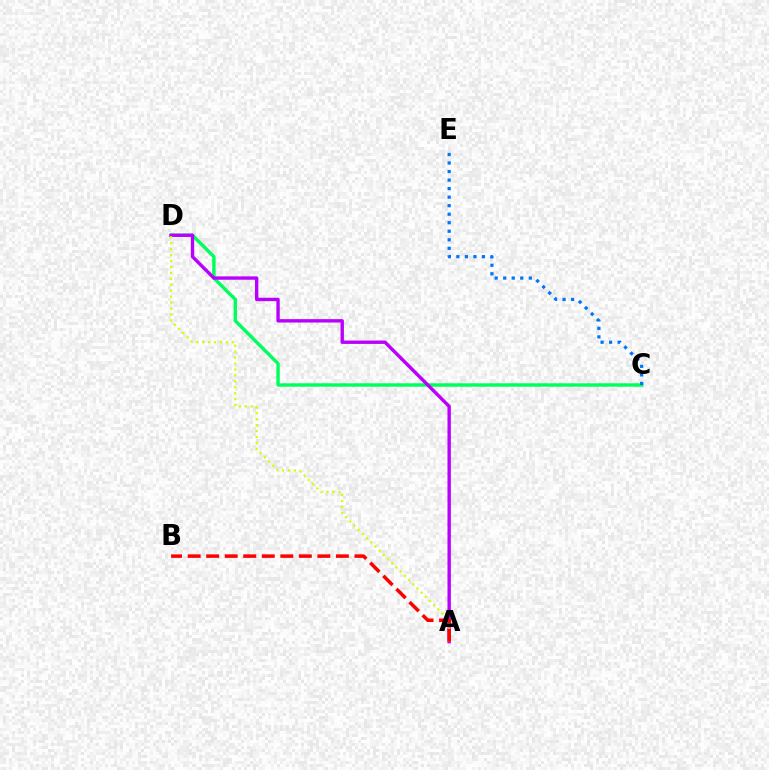{('C', 'D'): [{'color': '#00ff5c', 'line_style': 'solid', 'thickness': 2.45}], ('A', 'D'): [{'color': '#b900ff', 'line_style': 'solid', 'thickness': 2.44}, {'color': '#d1ff00', 'line_style': 'dotted', 'thickness': 1.61}], ('C', 'E'): [{'color': '#0074ff', 'line_style': 'dotted', 'thickness': 2.32}], ('A', 'B'): [{'color': '#ff0000', 'line_style': 'dashed', 'thickness': 2.52}]}